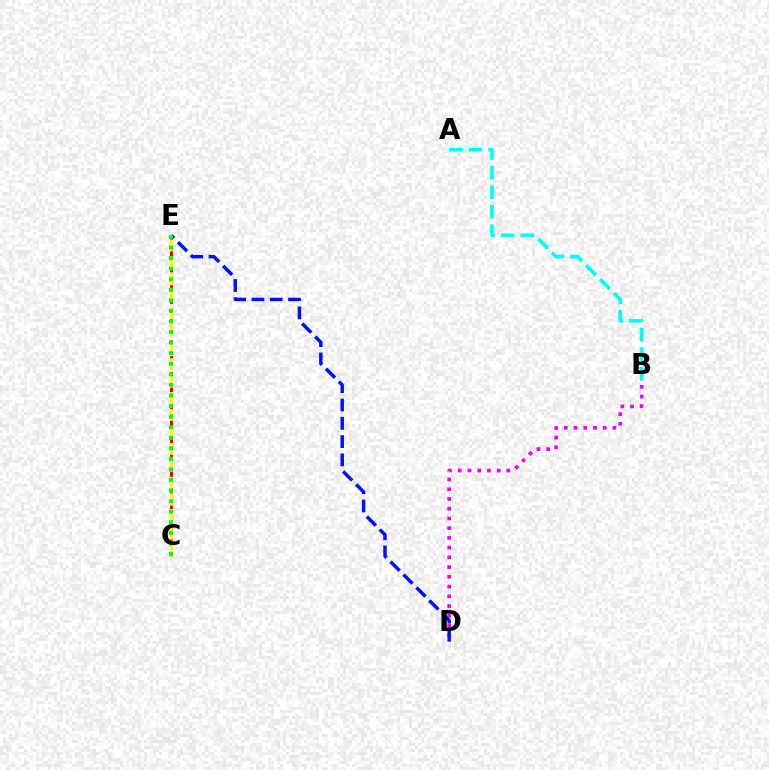{('A', 'B'): [{'color': '#00fff6', 'line_style': 'dashed', 'thickness': 2.66}], ('B', 'D'): [{'color': '#ee00ff', 'line_style': 'dotted', 'thickness': 2.65}], ('C', 'E'): [{'color': '#ff0000', 'line_style': 'dashed', 'thickness': 2.14}, {'color': '#fcf500', 'line_style': 'dashed', 'thickness': 2.3}, {'color': '#08ff00', 'line_style': 'dotted', 'thickness': 2.87}], ('D', 'E'): [{'color': '#0010ff', 'line_style': 'dashed', 'thickness': 2.49}]}